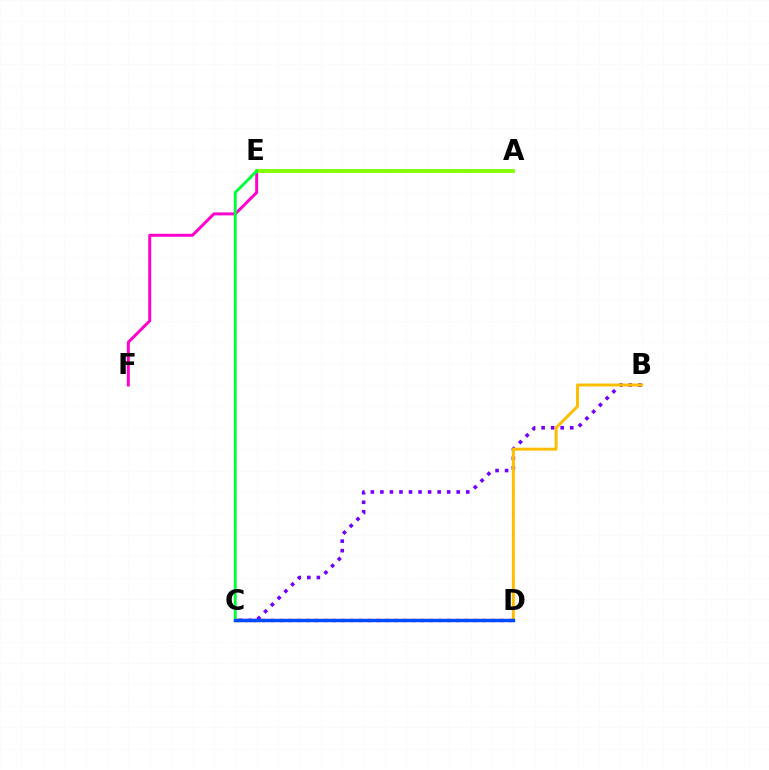{('E', 'F'): [{'color': '#ff00cf', 'line_style': 'solid', 'thickness': 2.13}], ('A', 'E'): [{'color': '#84ff00', 'line_style': 'solid', 'thickness': 2.77}], ('B', 'C'): [{'color': '#7200ff', 'line_style': 'dotted', 'thickness': 2.59}], ('B', 'D'): [{'color': '#ffbd00', 'line_style': 'solid', 'thickness': 2.13}], ('C', 'D'): [{'color': '#ff0000', 'line_style': 'dotted', 'thickness': 2.4}, {'color': '#00fff6', 'line_style': 'dotted', 'thickness': 1.93}, {'color': '#004bff', 'line_style': 'solid', 'thickness': 2.49}], ('C', 'E'): [{'color': '#00ff39', 'line_style': 'solid', 'thickness': 2.09}]}